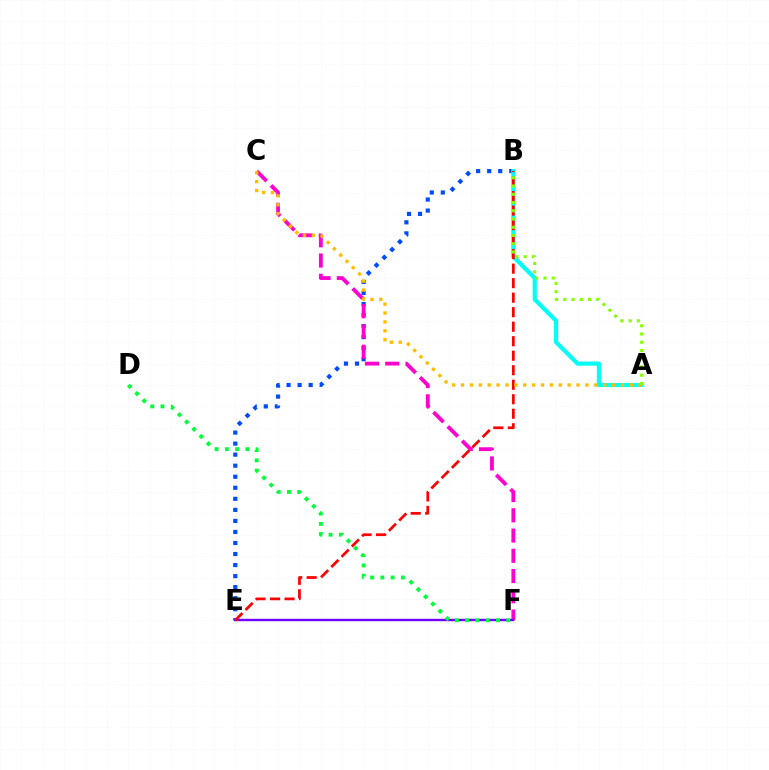{('B', 'E'): [{'color': '#004bff', 'line_style': 'dotted', 'thickness': 3.0}, {'color': '#ff0000', 'line_style': 'dashed', 'thickness': 1.97}], ('C', 'F'): [{'color': '#ff00cf', 'line_style': 'dashed', 'thickness': 2.75}], ('E', 'F'): [{'color': '#7200ff', 'line_style': 'solid', 'thickness': 1.73}], ('A', 'B'): [{'color': '#00fff6', 'line_style': 'solid', 'thickness': 3.0}, {'color': '#84ff00', 'line_style': 'dotted', 'thickness': 2.24}], ('A', 'C'): [{'color': '#ffbd00', 'line_style': 'dotted', 'thickness': 2.41}], ('D', 'F'): [{'color': '#00ff39', 'line_style': 'dotted', 'thickness': 2.79}]}